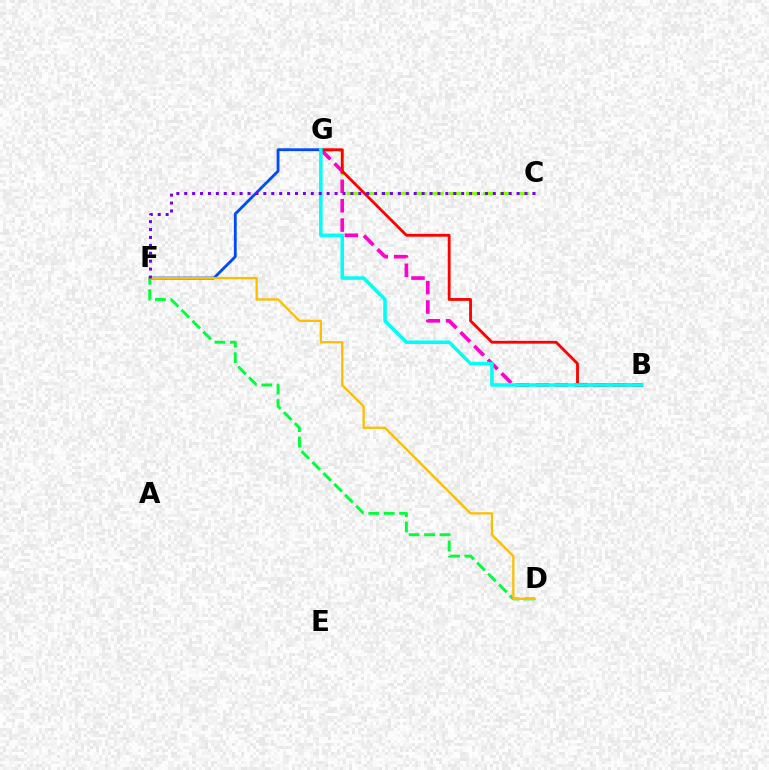{('C', 'G'): [{'color': '#84ff00', 'line_style': 'dashed', 'thickness': 2.31}], ('B', 'G'): [{'color': '#ff00cf', 'line_style': 'dashed', 'thickness': 2.63}, {'color': '#ff0000', 'line_style': 'solid', 'thickness': 2.03}, {'color': '#00fff6', 'line_style': 'solid', 'thickness': 2.55}], ('F', 'G'): [{'color': '#004bff', 'line_style': 'solid', 'thickness': 2.04}], ('D', 'F'): [{'color': '#00ff39', 'line_style': 'dashed', 'thickness': 2.1}, {'color': '#ffbd00', 'line_style': 'solid', 'thickness': 1.65}], ('C', 'F'): [{'color': '#7200ff', 'line_style': 'dotted', 'thickness': 2.15}]}